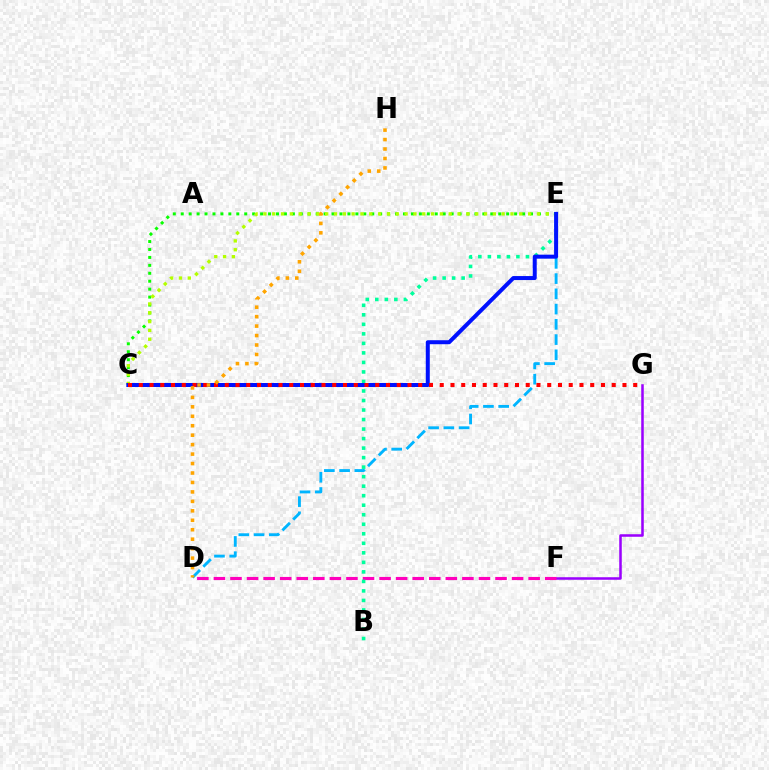{('F', 'G'): [{'color': '#9b00ff', 'line_style': 'solid', 'thickness': 1.82}], ('D', 'E'): [{'color': '#00b5ff', 'line_style': 'dashed', 'thickness': 2.07}], ('D', 'F'): [{'color': '#ff00bd', 'line_style': 'dashed', 'thickness': 2.25}], ('B', 'E'): [{'color': '#00ff9d', 'line_style': 'dotted', 'thickness': 2.59}], ('C', 'E'): [{'color': '#08ff00', 'line_style': 'dotted', 'thickness': 2.16}, {'color': '#b3ff00', 'line_style': 'dotted', 'thickness': 2.4}, {'color': '#0010ff', 'line_style': 'solid', 'thickness': 2.88}], ('C', 'G'): [{'color': '#ff0000', 'line_style': 'dotted', 'thickness': 2.92}], ('D', 'H'): [{'color': '#ffa500', 'line_style': 'dotted', 'thickness': 2.57}]}